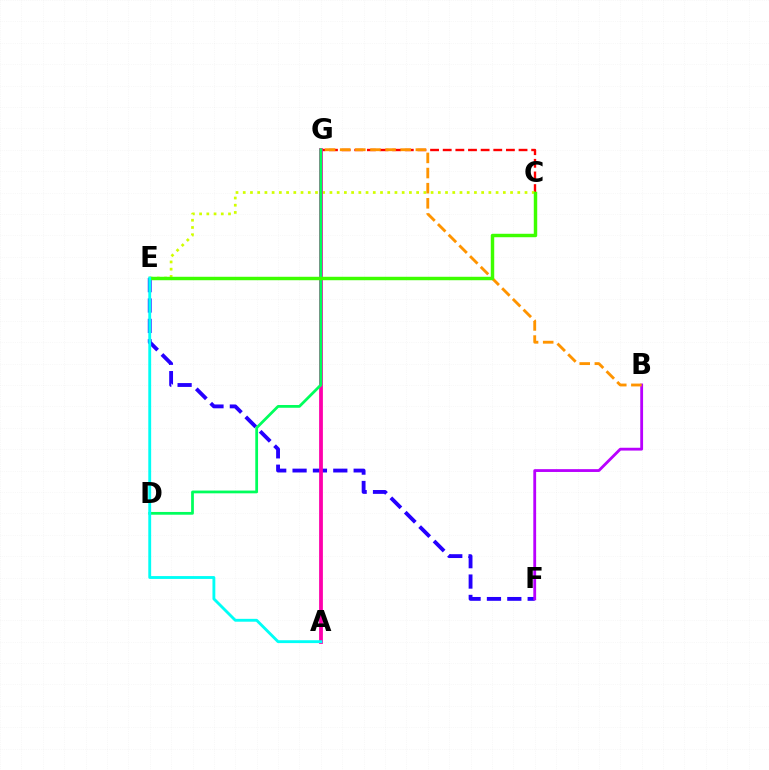{('A', 'G'): [{'color': '#0074ff', 'line_style': 'solid', 'thickness': 1.55}, {'color': '#ff00ac', 'line_style': 'solid', 'thickness': 2.72}], ('C', 'G'): [{'color': '#ff0000', 'line_style': 'dashed', 'thickness': 1.72}], ('E', 'F'): [{'color': '#2500ff', 'line_style': 'dashed', 'thickness': 2.77}], ('C', 'E'): [{'color': '#d1ff00', 'line_style': 'dotted', 'thickness': 1.96}, {'color': '#3dff00', 'line_style': 'solid', 'thickness': 2.48}], ('B', 'F'): [{'color': '#b900ff', 'line_style': 'solid', 'thickness': 2.03}], ('D', 'G'): [{'color': '#00ff5c', 'line_style': 'solid', 'thickness': 1.99}], ('B', 'G'): [{'color': '#ff9400', 'line_style': 'dashed', 'thickness': 2.06}], ('A', 'E'): [{'color': '#00fff6', 'line_style': 'solid', 'thickness': 2.06}]}